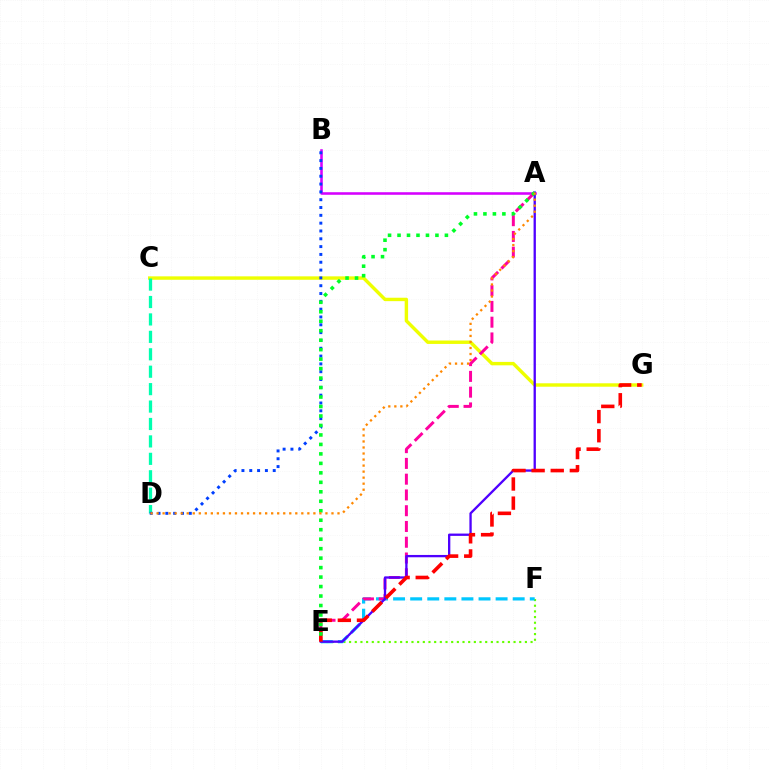{('A', 'B'): [{'color': '#d600ff', 'line_style': 'solid', 'thickness': 1.85}], ('C', 'G'): [{'color': '#eeff00', 'line_style': 'solid', 'thickness': 2.46}], ('E', 'F'): [{'color': '#66ff00', 'line_style': 'dotted', 'thickness': 1.54}, {'color': '#00c7ff', 'line_style': 'dashed', 'thickness': 2.32}], ('C', 'D'): [{'color': '#00ffaf', 'line_style': 'dashed', 'thickness': 2.37}], ('A', 'E'): [{'color': '#ff00a0', 'line_style': 'dashed', 'thickness': 2.14}, {'color': '#4f00ff', 'line_style': 'solid', 'thickness': 1.67}, {'color': '#00ff27', 'line_style': 'dotted', 'thickness': 2.57}], ('B', 'D'): [{'color': '#003fff', 'line_style': 'dotted', 'thickness': 2.12}], ('E', 'G'): [{'color': '#ff0000', 'line_style': 'dashed', 'thickness': 2.6}], ('A', 'D'): [{'color': '#ff8800', 'line_style': 'dotted', 'thickness': 1.64}]}